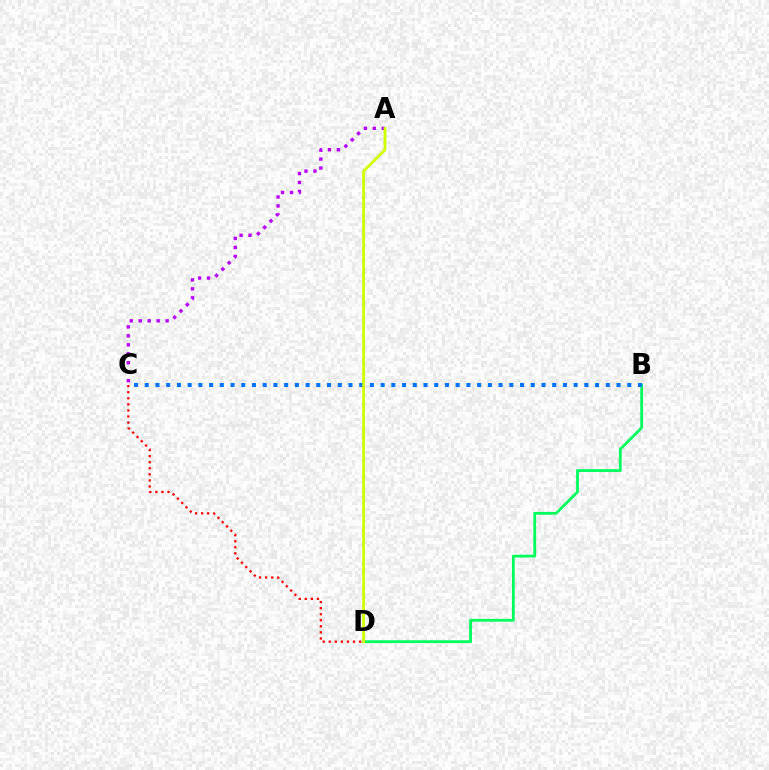{('A', 'C'): [{'color': '#b900ff', 'line_style': 'dotted', 'thickness': 2.44}], ('B', 'D'): [{'color': '#00ff5c', 'line_style': 'solid', 'thickness': 2.01}], ('C', 'D'): [{'color': '#ff0000', 'line_style': 'dotted', 'thickness': 1.65}], ('B', 'C'): [{'color': '#0074ff', 'line_style': 'dotted', 'thickness': 2.91}], ('A', 'D'): [{'color': '#d1ff00', 'line_style': 'solid', 'thickness': 2.01}]}